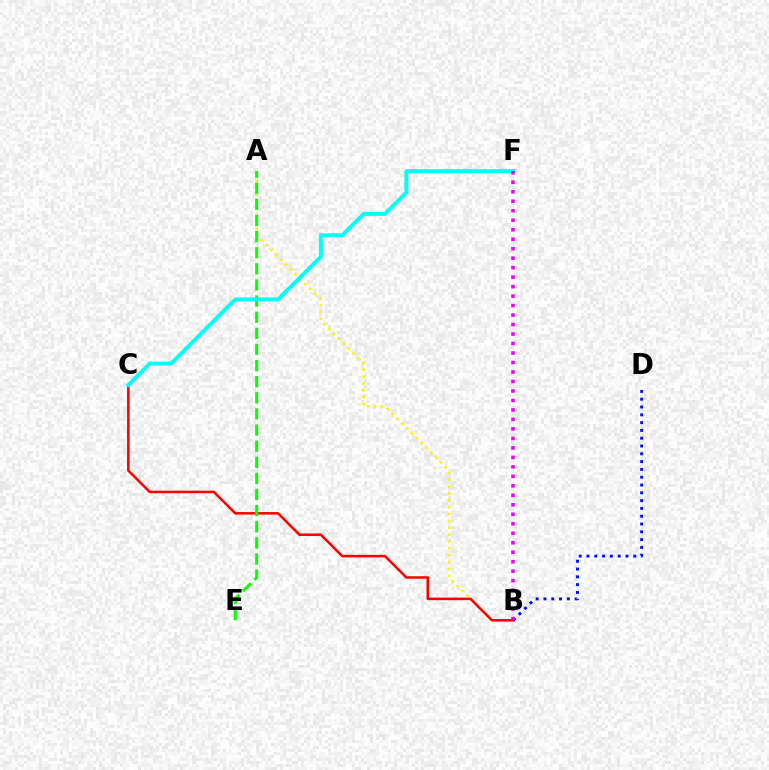{('A', 'B'): [{'color': '#fcf500', 'line_style': 'dotted', 'thickness': 1.86}], ('B', 'C'): [{'color': '#ff0000', 'line_style': 'solid', 'thickness': 1.83}], ('A', 'E'): [{'color': '#08ff00', 'line_style': 'dashed', 'thickness': 2.19}], ('C', 'F'): [{'color': '#00fff6', 'line_style': 'solid', 'thickness': 2.83}], ('B', 'D'): [{'color': '#0010ff', 'line_style': 'dotted', 'thickness': 2.12}], ('B', 'F'): [{'color': '#ee00ff', 'line_style': 'dotted', 'thickness': 2.58}]}